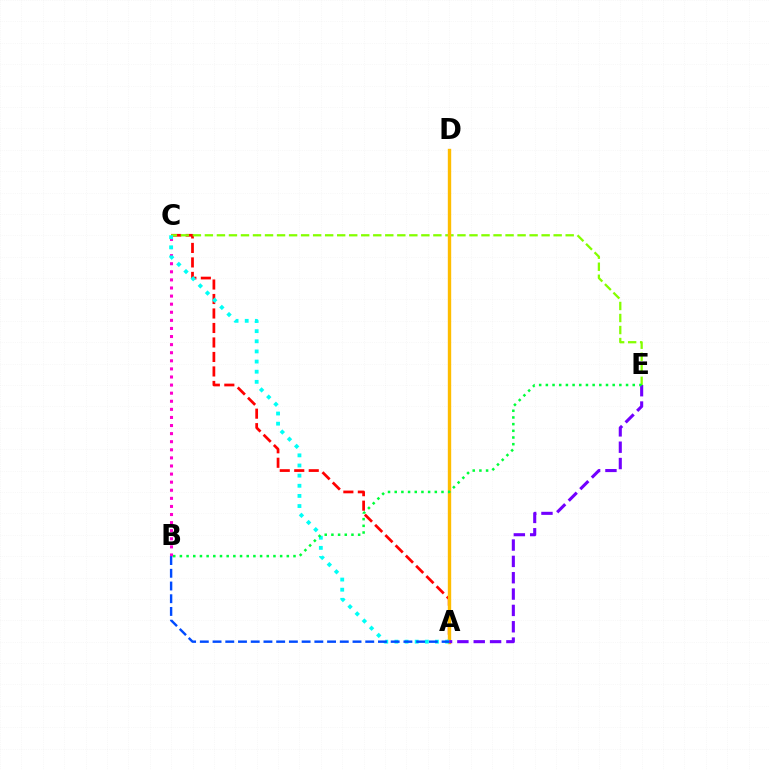{('A', 'C'): [{'color': '#ff0000', 'line_style': 'dashed', 'thickness': 1.97}, {'color': '#00fff6', 'line_style': 'dotted', 'thickness': 2.75}], ('C', 'E'): [{'color': '#84ff00', 'line_style': 'dashed', 'thickness': 1.63}], ('A', 'D'): [{'color': '#ffbd00', 'line_style': 'solid', 'thickness': 2.43}], ('B', 'C'): [{'color': '#ff00cf', 'line_style': 'dotted', 'thickness': 2.2}], ('A', 'E'): [{'color': '#7200ff', 'line_style': 'dashed', 'thickness': 2.22}], ('A', 'B'): [{'color': '#004bff', 'line_style': 'dashed', 'thickness': 1.73}], ('B', 'E'): [{'color': '#00ff39', 'line_style': 'dotted', 'thickness': 1.82}]}